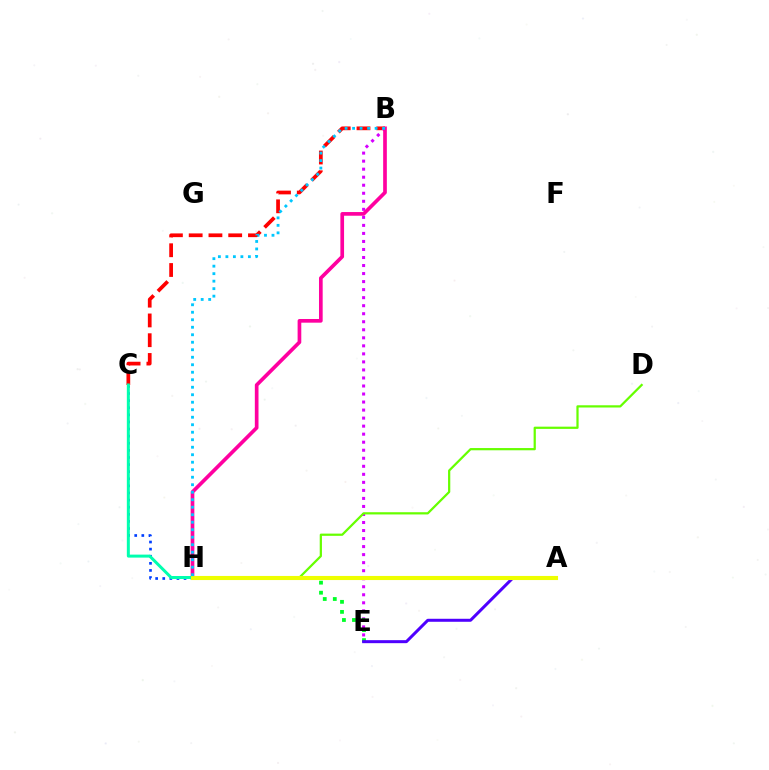{('B', 'C'): [{'color': '#ff0000', 'line_style': 'dashed', 'thickness': 2.68}], ('C', 'H'): [{'color': '#003fff', 'line_style': 'dotted', 'thickness': 1.93}, {'color': '#00ffaf', 'line_style': 'solid', 'thickness': 2.16}], ('B', 'E'): [{'color': '#d600ff', 'line_style': 'dotted', 'thickness': 2.18}], ('E', 'H'): [{'color': '#00ff27', 'line_style': 'dotted', 'thickness': 2.73}], ('D', 'H'): [{'color': '#66ff00', 'line_style': 'solid', 'thickness': 1.61}], ('A', 'H'): [{'color': '#ff8800', 'line_style': 'dotted', 'thickness': 1.86}, {'color': '#eeff00', 'line_style': 'solid', 'thickness': 2.95}], ('B', 'H'): [{'color': '#ff00a0', 'line_style': 'solid', 'thickness': 2.65}, {'color': '#00c7ff', 'line_style': 'dotted', 'thickness': 2.04}], ('A', 'E'): [{'color': '#4f00ff', 'line_style': 'solid', 'thickness': 2.16}]}